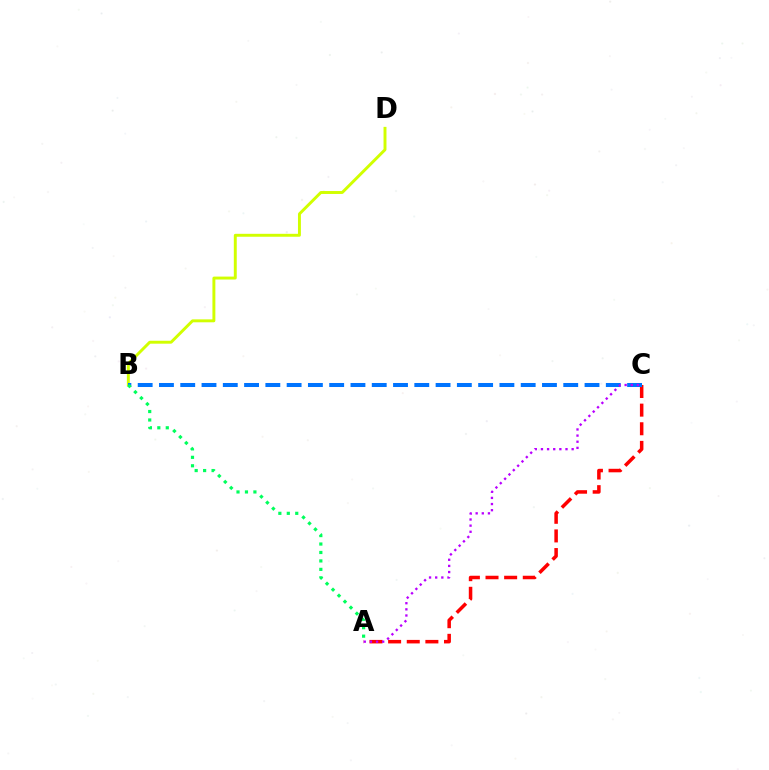{('B', 'D'): [{'color': '#d1ff00', 'line_style': 'solid', 'thickness': 2.11}], ('A', 'C'): [{'color': '#ff0000', 'line_style': 'dashed', 'thickness': 2.53}, {'color': '#b900ff', 'line_style': 'dotted', 'thickness': 1.67}], ('B', 'C'): [{'color': '#0074ff', 'line_style': 'dashed', 'thickness': 2.89}], ('A', 'B'): [{'color': '#00ff5c', 'line_style': 'dotted', 'thickness': 2.3}]}